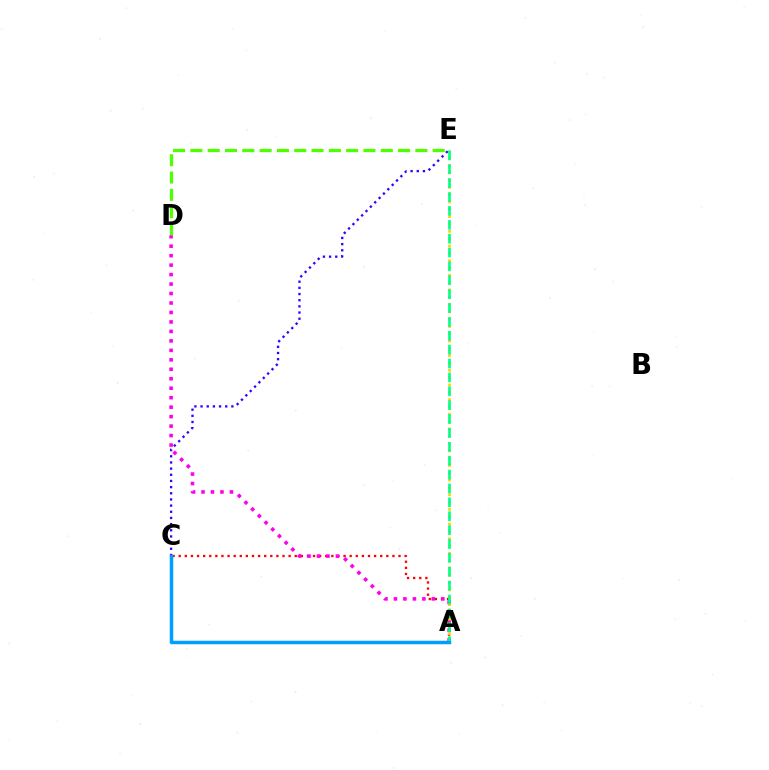{('A', 'C'): [{'color': '#ff0000', 'line_style': 'dotted', 'thickness': 1.66}, {'color': '#009eff', 'line_style': 'solid', 'thickness': 2.51}], ('D', 'E'): [{'color': '#4fff00', 'line_style': 'dashed', 'thickness': 2.35}], ('A', 'D'): [{'color': '#ff00ed', 'line_style': 'dotted', 'thickness': 2.57}], ('A', 'E'): [{'color': '#ffd500', 'line_style': 'dotted', 'thickness': 1.99}, {'color': '#00ff86', 'line_style': 'dashed', 'thickness': 1.89}], ('C', 'E'): [{'color': '#3700ff', 'line_style': 'dotted', 'thickness': 1.68}]}